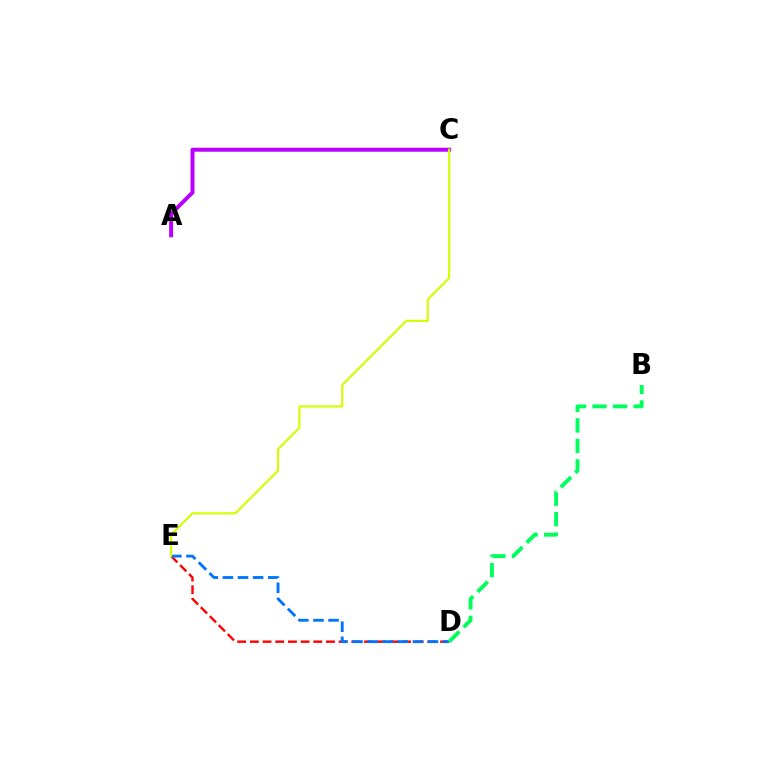{('A', 'C'): [{'color': '#b900ff', 'line_style': 'solid', 'thickness': 2.86}], ('D', 'E'): [{'color': '#ff0000', 'line_style': 'dashed', 'thickness': 1.72}, {'color': '#0074ff', 'line_style': 'dashed', 'thickness': 2.05}], ('C', 'E'): [{'color': '#d1ff00', 'line_style': 'solid', 'thickness': 1.54}], ('B', 'D'): [{'color': '#00ff5c', 'line_style': 'dashed', 'thickness': 2.79}]}